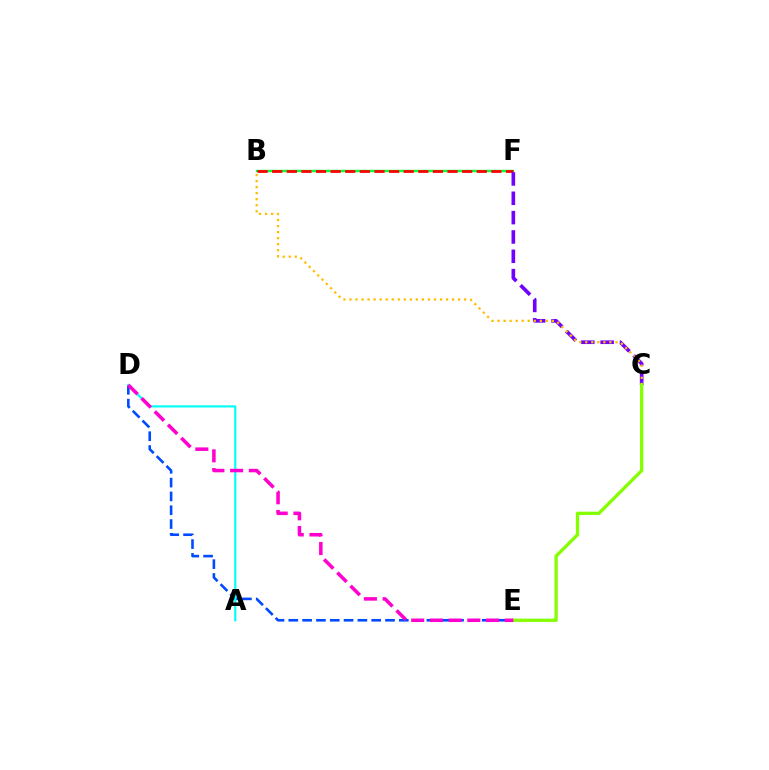{('B', 'F'): [{'color': '#00ff39', 'line_style': 'solid', 'thickness': 1.71}, {'color': '#ff0000', 'line_style': 'dashed', 'thickness': 1.98}], ('D', 'E'): [{'color': '#004bff', 'line_style': 'dashed', 'thickness': 1.88}, {'color': '#ff00cf', 'line_style': 'dashed', 'thickness': 2.54}], ('C', 'F'): [{'color': '#7200ff', 'line_style': 'dashed', 'thickness': 2.63}], ('B', 'C'): [{'color': '#ffbd00', 'line_style': 'dotted', 'thickness': 1.64}], ('C', 'E'): [{'color': '#84ff00', 'line_style': 'solid', 'thickness': 2.36}], ('A', 'D'): [{'color': '#00fff6', 'line_style': 'solid', 'thickness': 1.56}]}